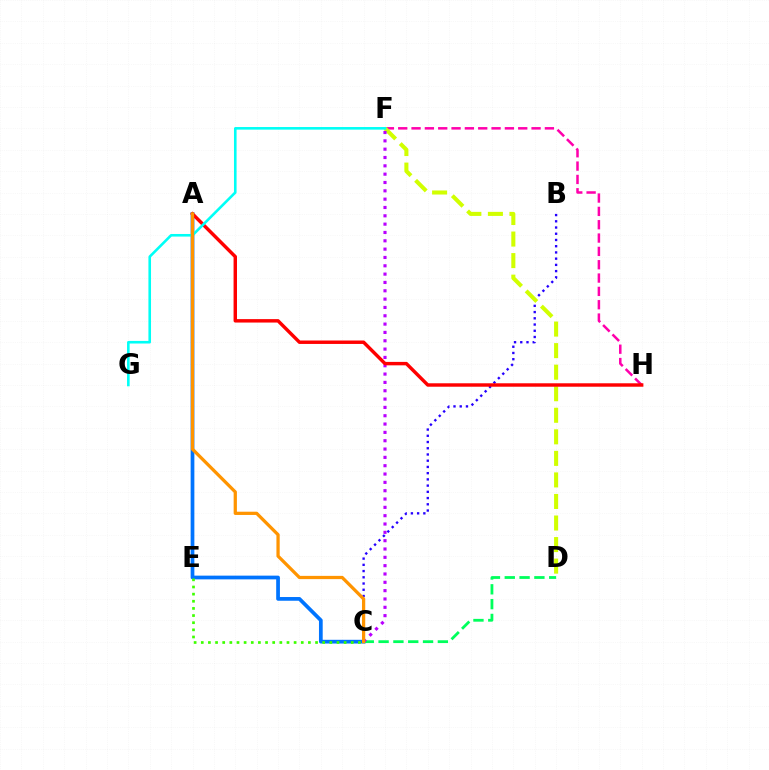{('A', 'C'): [{'color': '#0074ff', 'line_style': 'solid', 'thickness': 2.68}, {'color': '#ff9400', 'line_style': 'solid', 'thickness': 2.34}], ('B', 'C'): [{'color': '#2500ff', 'line_style': 'dotted', 'thickness': 1.69}], ('F', 'H'): [{'color': '#ff00ac', 'line_style': 'dashed', 'thickness': 1.81}], ('D', 'F'): [{'color': '#d1ff00', 'line_style': 'dashed', 'thickness': 2.93}], ('C', 'D'): [{'color': '#00ff5c', 'line_style': 'dashed', 'thickness': 2.01}], ('C', 'F'): [{'color': '#b900ff', 'line_style': 'dotted', 'thickness': 2.26}], ('A', 'H'): [{'color': '#ff0000', 'line_style': 'solid', 'thickness': 2.47}], ('C', 'E'): [{'color': '#3dff00', 'line_style': 'dotted', 'thickness': 1.94}], ('F', 'G'): [{'color': '#00fff6', 'line_style': 'solid', 'thickness': 1.87}]}